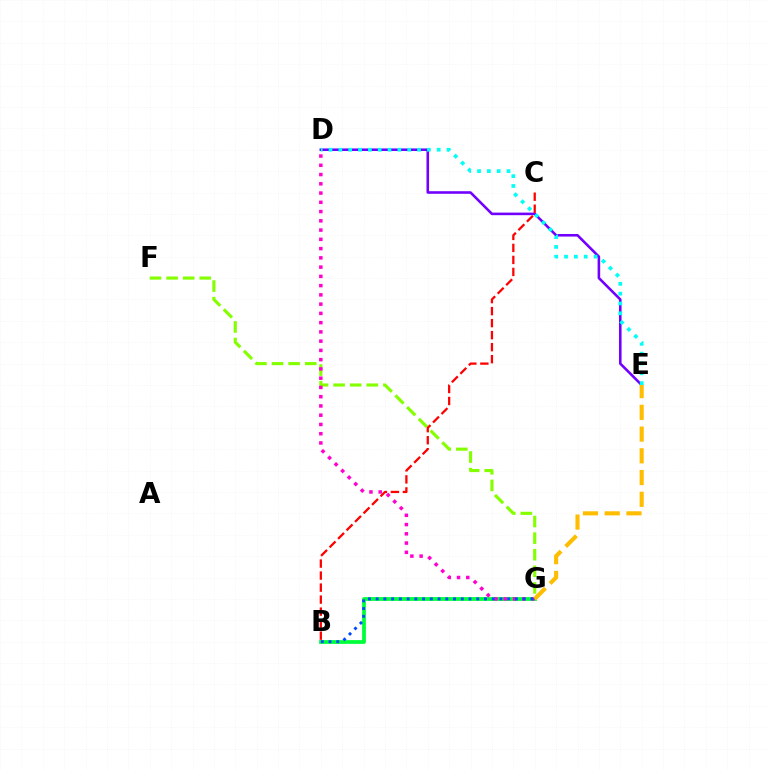{('F', 'G'): [{'color': '#84ff00', 'line_style': 'dashed', 'thickness': 2.25}], ('D', 'E'): [{'color': '#7200ff', 'line_style': 'solid', 'thickness': 1.86}, {'color': '#00fff6', 'line_style': 'dotted', 'thickness': 2.67}], ('B', 'G'): [{'color': '#00ff39', 'line_style': 'solid', 'thickness': 2.72}, {'color': '#004bff', 'line_style': 'dotted', 'thickness': 2.1}], ('D', 'G'): [{'color': '#ff00cf', 'line_style': 'dotted', 'thickness': 2.51}], ('E', 'G'): [{'color': '#ffbd00', 'line_style': 'dashed', 'thickness': 2.95}], ('B', 'C'): [{'color': '#ff0000', 'line_style': 'dashed', 'thickness': 1.63}]}